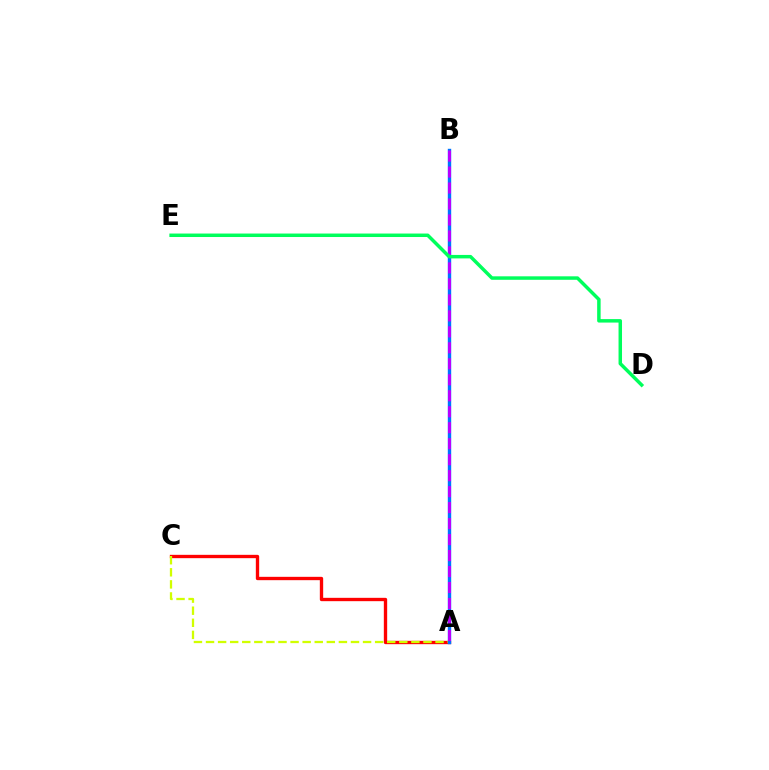{('A', 'C'): [{'color': '#ff0000', 'line_style': 'solid', 'thickness': 2.41}, {'color': '#d1ff00', 'line_style': 'dashed', 'thickness': 1.64}], ('A', 'B'): [{'color': '#0074ff', 'line_style': 'solid', 'thickness': 2.45}, {'color': '#b900ff', 'line_style': 'dashed', 'thickness': 2.17}], ('D', 'E'): [{'color': '#00ff5c', 'line_style': 'solid', 'thickness': 2.5}]}